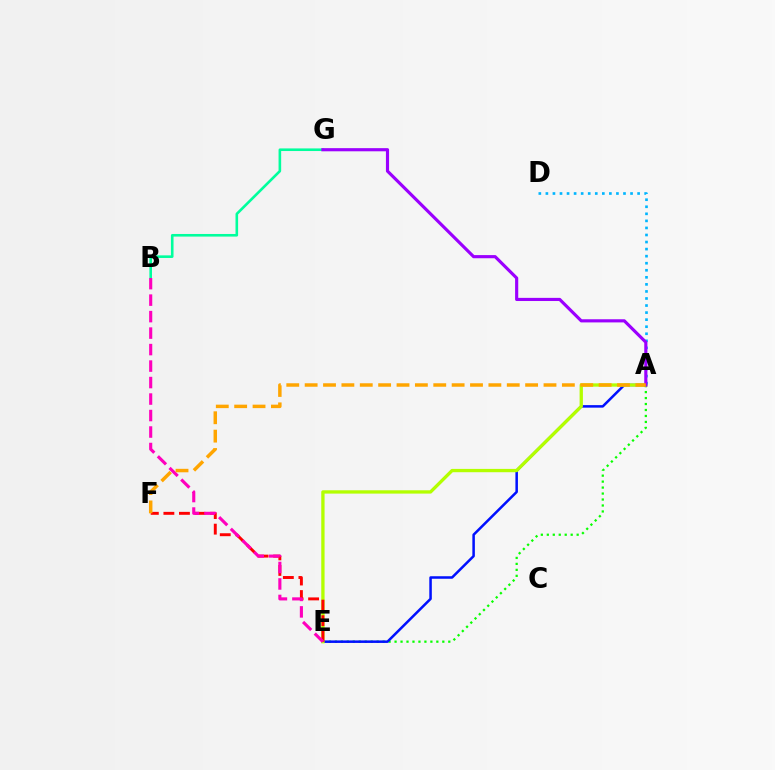{('A', 'E'): [{'color': '#08ff00', 'line_style': 'dotted', 'thickness': 1.62}, {'color': '#0010ff', 'line_style': 'solid', 'thickness': 1.81}, {'color': '#b3ff00', 'line_style': 'solid', 'thickness': 2.39}], ('B', 'G'): [{'color': '#00ff9d', 'line_style': 'solid', 'thickness': 1.88}], ('E', 'F'): [{'color': '#ff0000', 'line_style': 'dashed', 'thickness': 2.11}], ('A', 'D'): [{'color': '#00b5ff', 'line_style': 'dotted', 'thickness': 1.92}], ('A', 'G'): [{'color': '#9b00ff', 'line_style': 'solid', 'thickness': 2.27}], ('B', 'E'): [{'color': '#ff00bd', 'line_style': 'dashed', 'thickness': 2.24}], ('A', 'F'): [{'color': '#ffa500', 'line_style': 'dashed', 'thickness': 2.5}]}